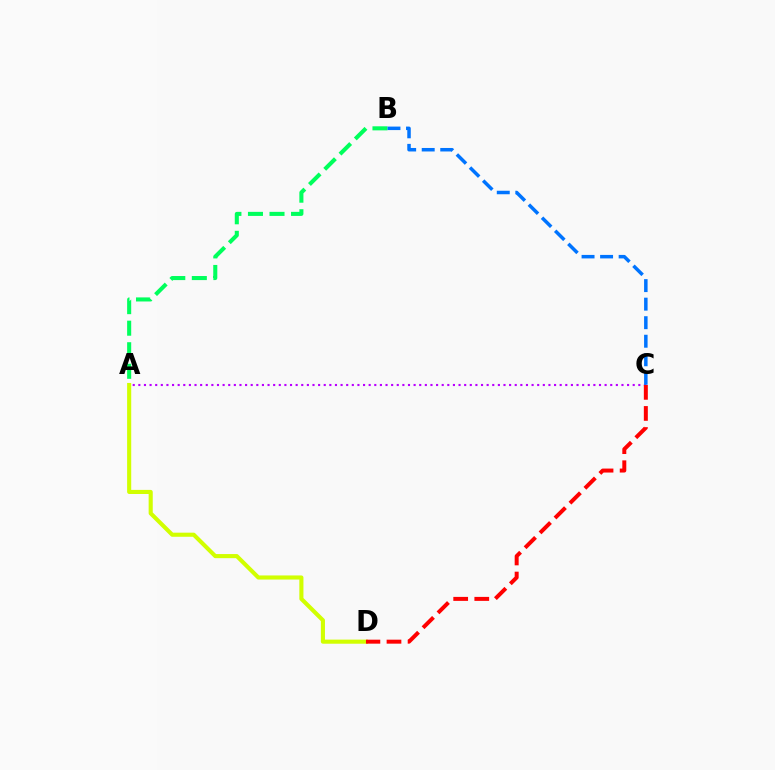{('A', 'B'): [{'color': '#00ff5c', 'line_style': 'dashed', 'thickness': 2.93}], ('A', 'C'): [{'color': '#b900ff', 'line_style': 'dotted', 'thickness': 1.53}], ('A', 'D'): [{'color': '#d1ff00', 'line_style': 'solid', 'thickness': 2.95}], ('C', 'D'): [{'color': '#ff0000', 'line_style': 'dashed', 'thickness': 2.86}], ('B', 'C'): [{'color': '#0074ff', 'line_style': 'dashed', 'thickness': 2.52}]}